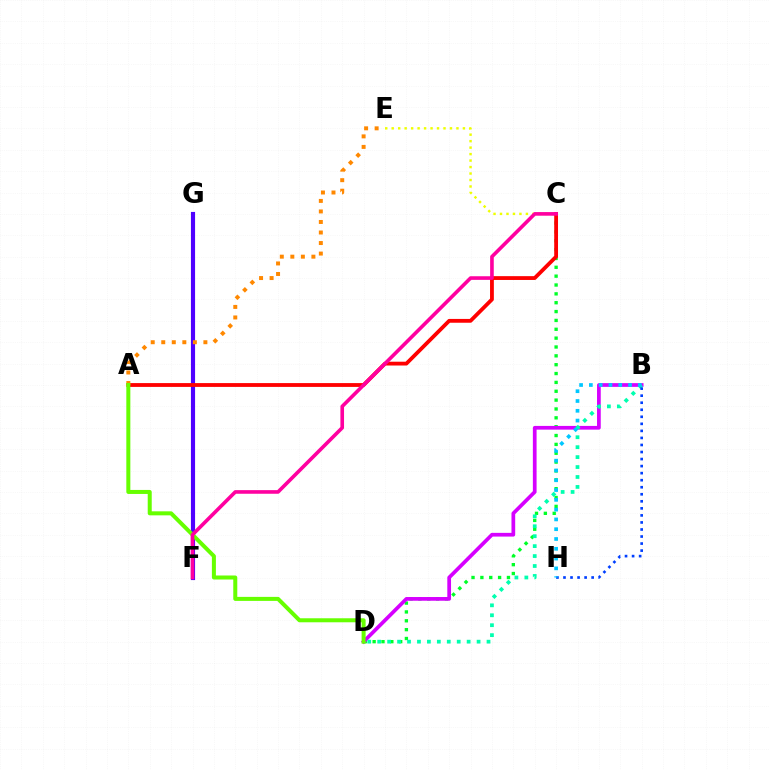{('F', 'G'): [{'color': '#4f00ff', 'line_style': 'solid', 'thickness': 2.98}], ('C', 'D'): [{'color': '#00ff27', 'line_style': 'dotted', 'thickness': 2.41}], ('B', 'D'): [{'color': '#d600ff', 'line_style': 'solid', 'thickness': 2.68}, {'color': '#00ffaf', 'line_style': 'dotted', 'thickness': 2.7}], ('C', 'E'): [{'color': '#eeff00', 'line_style': 'dotted', 'thickness': 1.76}], ('A', 'C'): [{'color': '#ff0000', 'line_style': 'solid', 'thickness': 2.74}], ('B', 'H'): [{'color': '#003fff', 'line_style': 'dotted', 'thickness': 1.91}, {'color': '#00c7ff', 'line_style': 'dotted', 'thickness': 2.66}], ('A', 'E'): [{'color': '#ff8800', 'line_style': 'dotted', 'thickness': 2.86}], ('A', 'D'): [{'color': '#66ff00', 'line_style': 'solid', 'thickness': 2.89}], ('C', 'F'): [{'color': '#ff00a0', 'line_style': 'solid', 'thickness': 2.61}]}